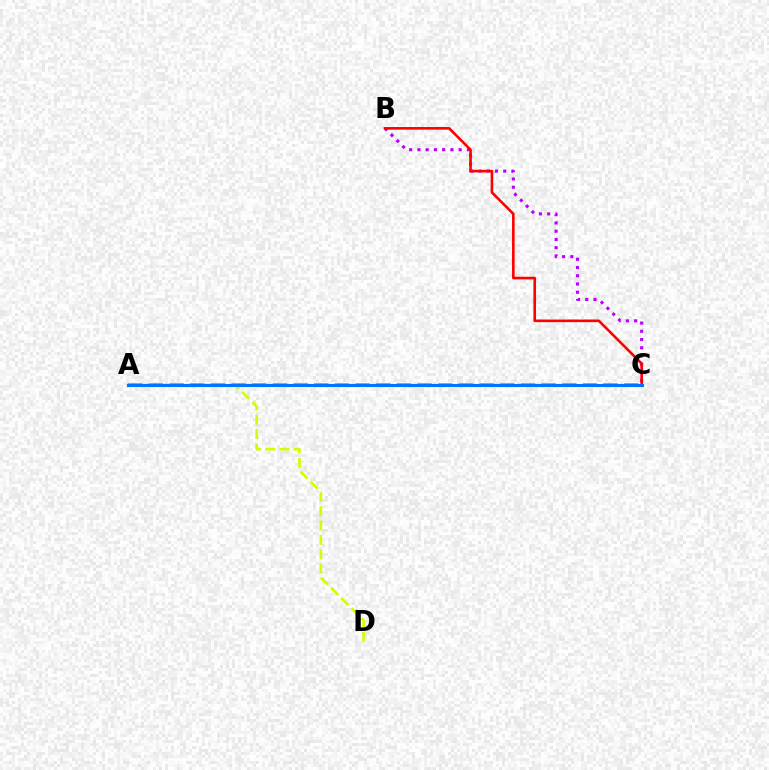{('B', 'C'): [{'color': '#b900ff', 'line_style': 'dotted', 'thickness': 2.24}, {'color': '#ff0000', 'line_style': 'solid', 'thickness': 1.88}], ('A', 'D'): [{'color': '#d1ff00', 'line_style': 'dashed', 'thickness': 1.95}], ('A', 'C'): [{'color': '#00ff5c', 'line_style': 'dashed', 'thickness': 2.81}, {'color': '#0074ff', 'line_style': 'solid', 'thickness': 2.22}]}